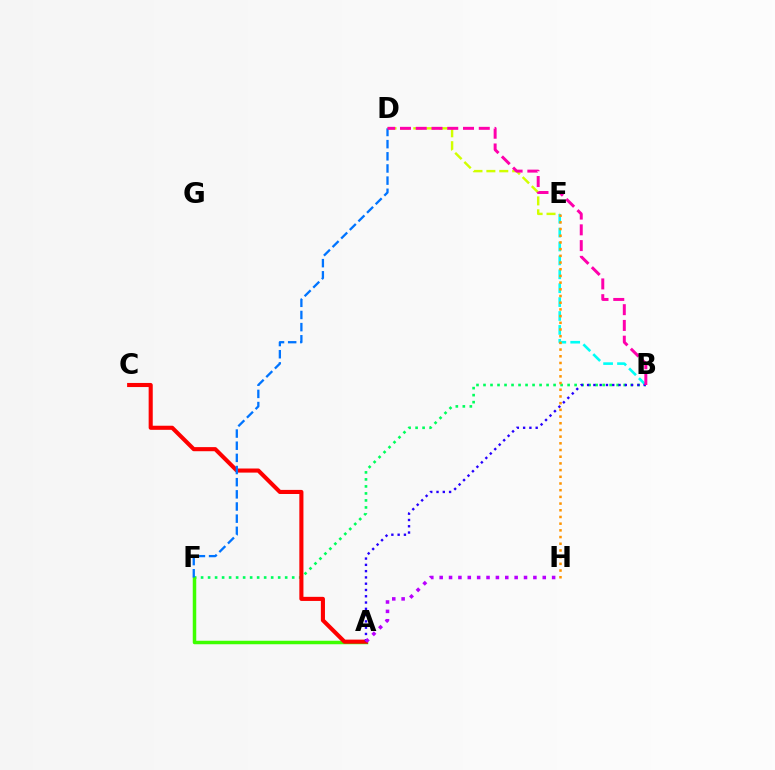{('B', 'F'): [{'color': '#00ff5c', 'line_style': 'dotted', 'thickness': 1.9}], ('A', 'F'): [{'color': '#3dff00', 'line_style': 'solid', 'thickness': 2.51}], ('B', 'E'): [{'color': '#00fff6', 'line_style': 'dashed', 'thickness': 1.89}], ('A', 'C'): [{'color': '#ff0000', 'line_style': 'solid', 'thickness': 2.95}], ('D', 'E'): [{'color': '#d1ff00', 'line_style': 'dashed', 'thickness': 1.75}], ('D', 'F'): [{'color': '#0074ff', 'line_style': 'dashed', 'thickness': 1.65}], ('A', 'B'): [{'color': '#2500ff', 'line_style': 'dotted', 'thickness': 1.71}], ('A', 'H'): [{'color': '#b900ff', 'line_style': 'dotted', 'thickness': 2.55}], ('E', 'H'): [{'color': '#ff9400', 'line_style': 'dotted', 'thickness': 1.82}], ('B', 'D'): [{'color': '#ff00ac', 'line_style': 'dashed', 'thickness': 2.14}]}